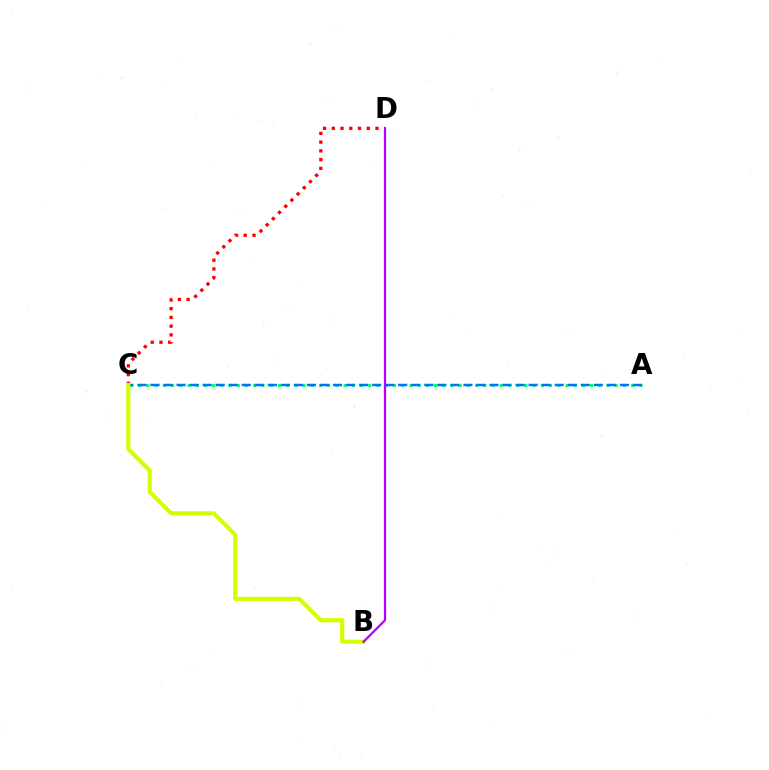{('C', 'D'): [{'color': '#ff0000', 'line_style': 'dotted', 'thickness': 2.38}], ('A', 'C'): [{'color': '#00ff5c', 'line_style': 'dotted', 'thickness': 2.23}, {'color': '#0074ff', 'line_style': 'dashed', 'thickness': 1.77}], ('B', 'C'): [{'color': '#d1ff00', 'line_style': 'solid', 'thickness': 2.98}], ('B', 'D'): [{'color': '#b900ff', 'line_style': 'solid', 'thickness': 1.61}]}